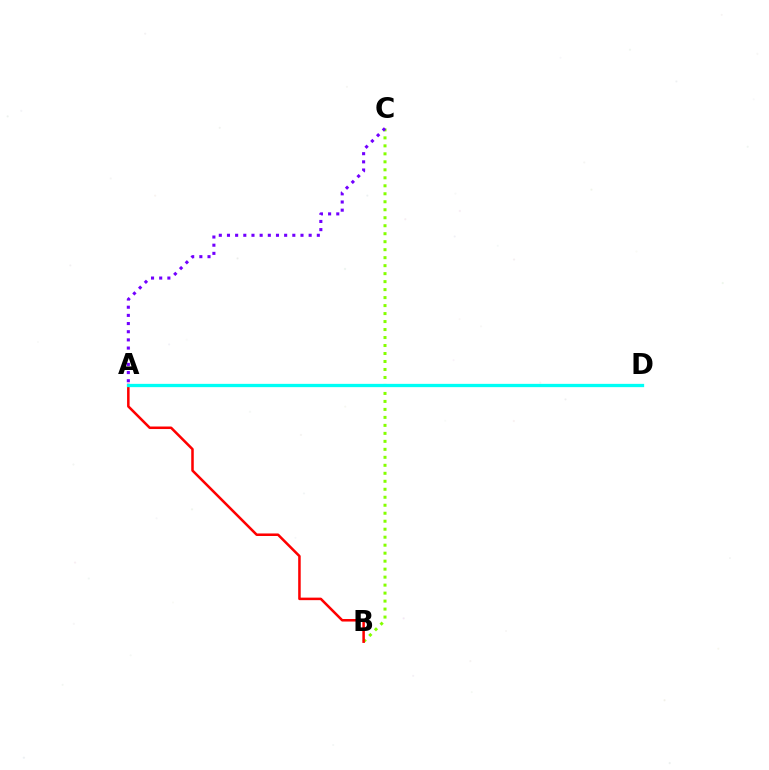{('B', 'C'): [{'color': '#84ff00', 'line_style': 'dotted', 'thickness': 2.17}], ('A', 'C'): [{'color': '#7200ff', 'line_style': 'dotted', 'thickness': 2.22}], ('A', 'B'): [{'color': '#ff0000', 'line_style': 'solid', 'thickness': 1.82}], ('A', 'D'): [{'color': '#00fff6', 'line_style': 'solid', 'thickness': 2.37}]}